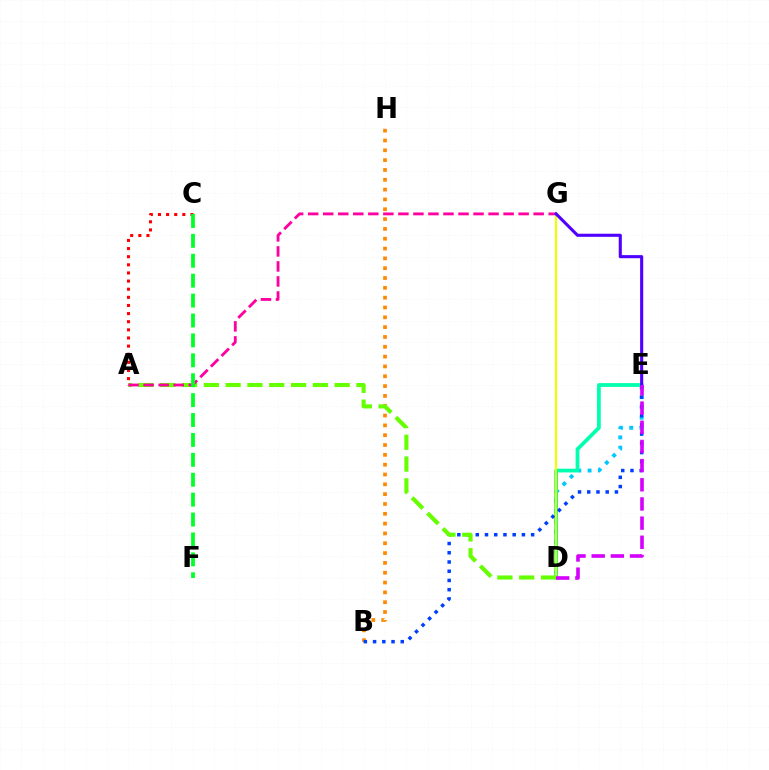{('B', 'H'): [{'color': '#ff8800', 'line_style': 'dotted', 'thickness': 2.67}], ('D', 'E'): [{'color': '#00c7ff', 'line_style': 'dotted', 'thickness': 2.79}, {'color': '#00ffaf', 'line_style': 'solid', 'thickness': 2.7}, {'color': '#d600ff', 'line_style': 'dashed', 'thickness': 2.6}], ('A', 'C'): [{'color': '#ff0000', 'line_style': 'dotted', 'thickness': 2.21}], ('B', 'E'): [{'color': '#003fff', 'line_style': 'dotted', 'thickness': 2.51}], ('D', 'G'): [{'color': '#eeff00', 'line_style': 'solid', 'thickness': 1.55}], ('A', 'D'): [{'color': '#66ff00', 'line_style': 'dashed', 'thickness': 2.96}], ('A', 'G'): [{'color': '#ff00a0', 'line_style': 'dashed', 'thickness': 2.04}], ('E', 'G'): [{'color': '#4f00ff', 'line_style': 'solid', 'thickness': 2.23}], ('C', 'F'): [{'color': '#00ff27', 'line_style': 'dashed', 'thickness': 2.7}]}